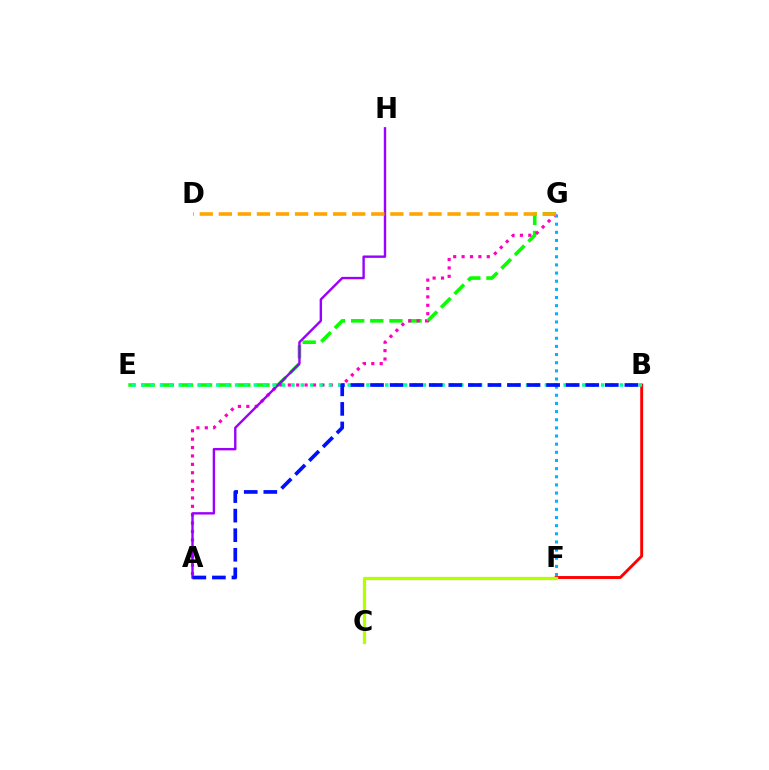{('E', 'G'): [{'color': '#08ff00', 'line_style': 'dashed', 'thickness': 2.6}], ('A', 'G'): [{'color': '#ff00bd', 'line_style': 'dotted', 'thickness': 2.28}], ('A', 'H'): [{'color': '#9b00ff', 'line_style': 'solid', 'thickness': 1.73}], ('F', 'G'): [{'color': '#00b5ff', 'line_style': 'dotted', 'thickness': 2.21}], ('B', 'F'): [{'color': '#ff0000', 'line_style': 'solid', 'thickness': 2.09}], ('B', 'E'): [{'color': '#00ff9d', 'line_style': 'dotted', 'thickness': 2.55}], ('A', 'B'): [{'color': '#0010ff', 'line_style': 'dashed', 'thickness': 2.66}], ('C', 'F'): [{'color': '#b3ff00', 'line_style': 'solid', 'thickness': 2.33}], ('D', 'G'): [{'color': '#ffa500', 'line_style': 'dashed', 'thickness': 2.59}]}